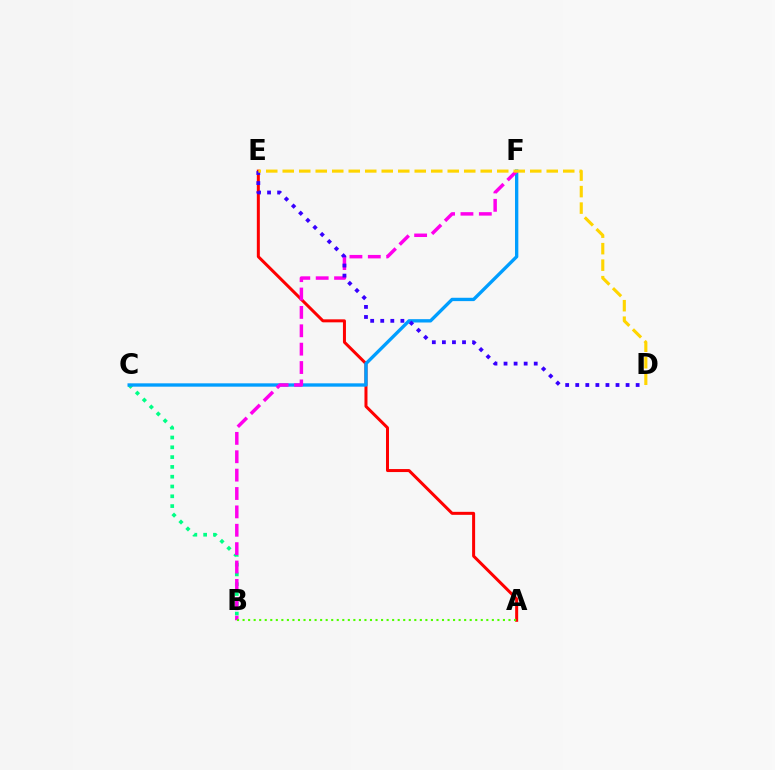{('B', 'C'): [{'color': '#00ff86', 'line_style': 'dotted', 'thickness': 2.66}], ('A', 'E'): [{'color': '#ff0000', 'line_style': 'solid', 'thickness': 2.16}], ('C', 'F'): [{'color': '#009eff', 'line_style': 'solid', 'thickness': 2.41}], ('B', 'F'): [{'color': '#ff00ed', 'line_style': 'dashed', 'thickness': 2.5}], ('D', 'E'): [{'color': '#3700ff', 'line_style': 'dotted', 'thickness': 2.73}, {'color': '#ffd500', 'line_style': 'dashed', 'thickness': 2.24}], ('A', 'B'): [{'color': '#4fff00', 'line_style': 'dotted', 'thickness': 1.51}]}